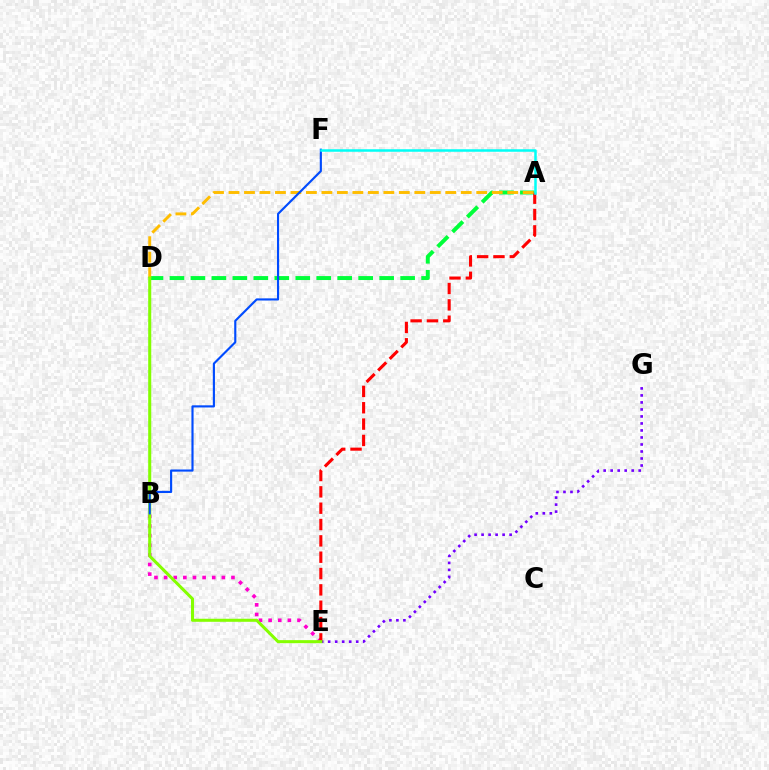{('B', 'E'): [{'color': '#ff00cf', 'line_style': 'dotted', 'thickness': 2.62}], ('E', 'G'): [{'color': '#7200ff', 'line_style': 'dotted', 'thickness': 1.9}], ('A', 'D'): [{'color': '#00ff39', 'line_style': 'dashed', 'thickness': 2.85}, {'color': '#ffbd00', 'line_style': 'dashed', 'thickness': 2.1}], ('A', 'E'): [{'color': '#ff0000', 'line_style': 'dashed', 'thickness': 2.22}], ('D', 'E'): [{'color': '#84ff00', 'line_style': 'solid', 'thickness': 2.19}], ('B', 'F'): [{'color': '#004bff', 'line_style': 'solid', 'thickness': 1.54}], ('A', 'F'): [{'color': '#00fff6', 'line_style': 'solid', 'thickness': 1.81}]}